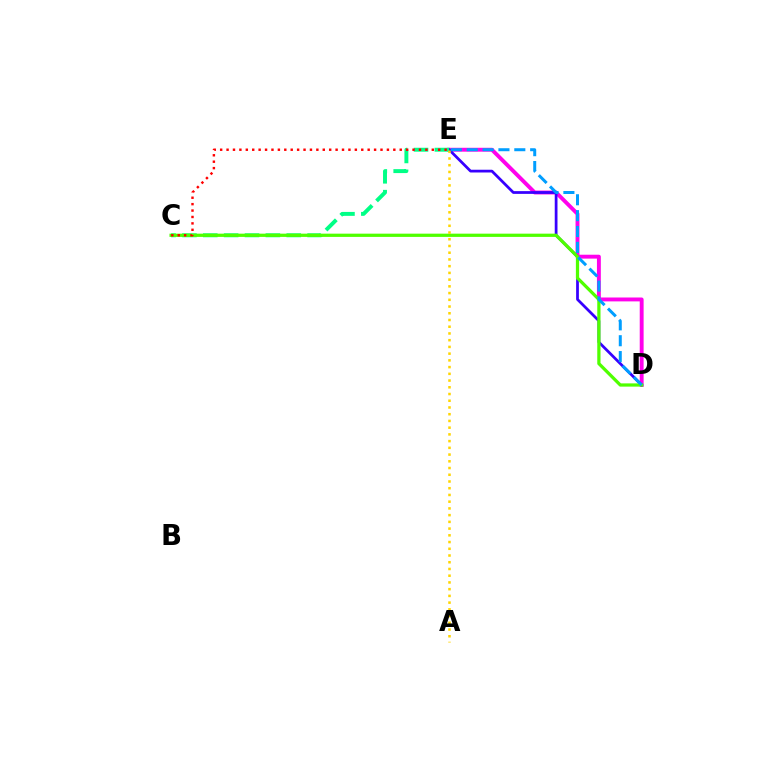{('D', 'E'): [{'color': '#ff00ed', 'line_style': 'solid', 'thickness': 2.8}, {'color': '#3700ff', 'line_style': 'solid', 'thickness': 1.98}, {'color': '#009eff', 'line_style': 'dashed', 'thickness': 2.16}], ('C', 'E'): [{'color': '#00ff86', 'line_style': 'dashed', 'thickness': 2.83}, {'color': '#ff0000', 'line_style': 'dotted', 'thickness': 1.74}], ('C', 'D'): [{'color': '#4fff00', 'line_style': 'solid', 'thickness': 2.33}], ('A', 'E'): [{'color': '#ffd500', 'line_style': 'dotted', 'thickness': 1.83}]}